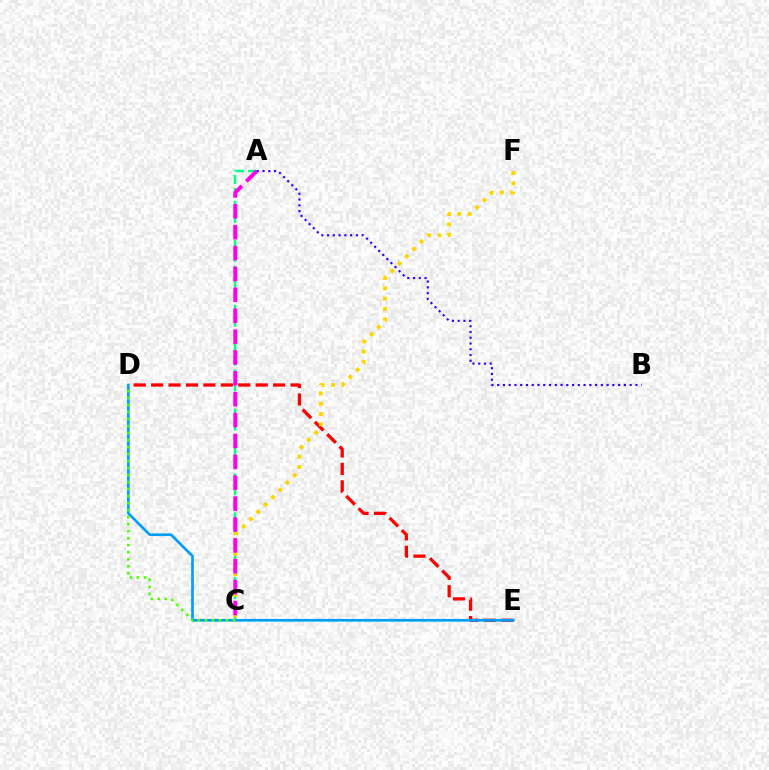{('A', 'C'): [{'color': '#00ff86', 'line_style': 'dashed', 'thickness': 1.76}, {'color': '#ff00ed', 'line_style': 'dashed', 'thickness': 2.84}], ('D', 'E'): [{'color': '#ff0000', 'line_style': 'dashed', 'thickness': 2.37}, {'color': '#009eff', 'line_style': 'solid', 'thickness': 1.93}], ('C', 'F'): [{'color': '#ffd500', 'line_style': 'dotted', 'thickness': 2.8}], ('C', 'D'): [{'color': '#4fff00', 'line_style': 'dotted', 'thickness': 1.9}], ('A', 'B'): [{'color': '#3700ff', 'line_style': 'dotted', 'thickness': 1.56}]}